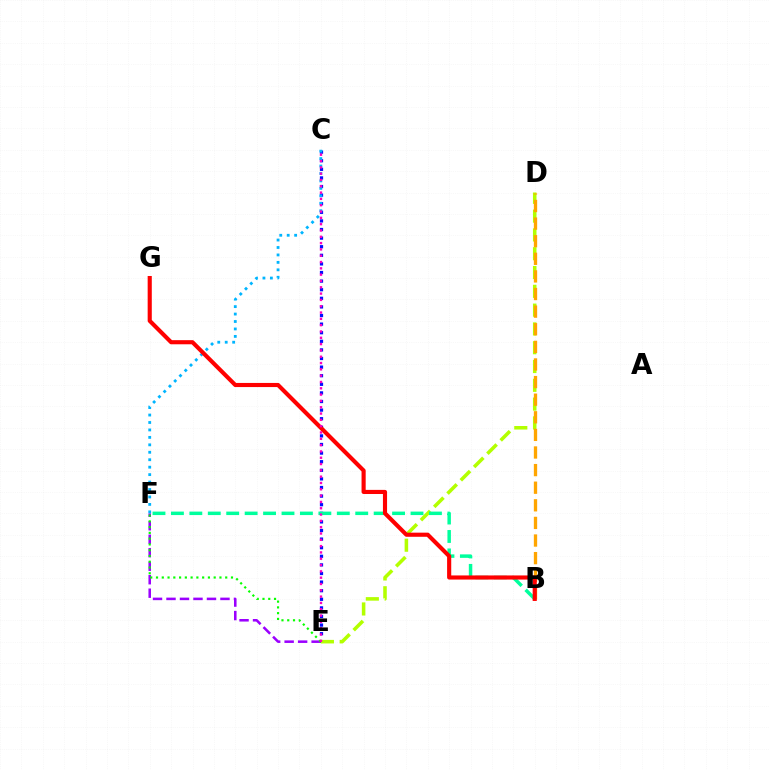{('E', 'F'): [{'color': '#9b00ff', 'line_style': 'dashed', 'thickness': 1.83}, {'color': '#08ff00', 'line_style': 'dotted', 'thickness': 1.57}], ('C', 'E'): [{'color': '#0010ff', 'line_style': 'dotted', 'thickness': 2.34}, {'color': '#ff00bd', 'line_style': 'dotted', 'thickness': 1.72}], ('D', 'E'): [{'color': '#b3ff00', 'line_style': 'dashed', 'thickness': 2.55}], ('B', 'D'): [{'color': '#ffa500', 'line_style': 'dashed', 'thickness': 2.39}], ('B', 'F'): [{'color': '#00ff9d', 'line_style': 'dashed', 'thickness': 2.5}], ('C', 'F'): [{'color': '#00b5ff', 'line_style': 'dotted', 'thickness': 2.02}], ('B', 'G'): [{'color': '#ff0000', 'line_style': 'solid', 'thickness': 2.97}]}